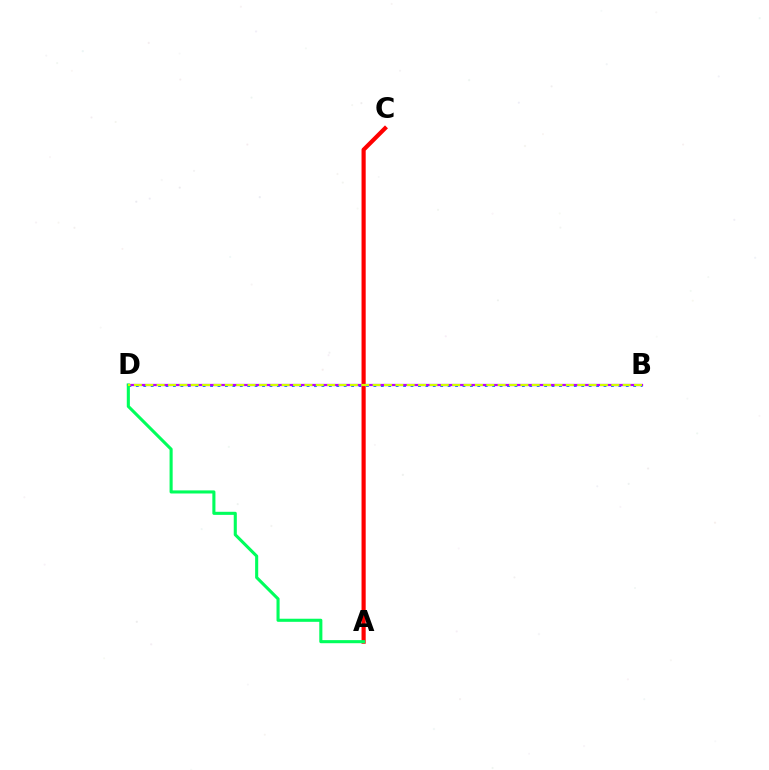{('A', 'C'): [{'color': '#ff0000', 'line_style': 'solid', 'thickness': 3.0}], ('B', 'D'): [{'color': '#0074ff', 'line_style': 'dotted', 'thickness': 2.02}, {'color': '#b900ff', 'line_style': 'solid', 'thickness': 1.62}, {'color': '#d1ff00', 'line_style': 'dashed', 'thickness': 1.54}], ('A', 'D'): [{'color': '#00ff5c', 'line_style': 'solid', 'thickness': 2.22}]}